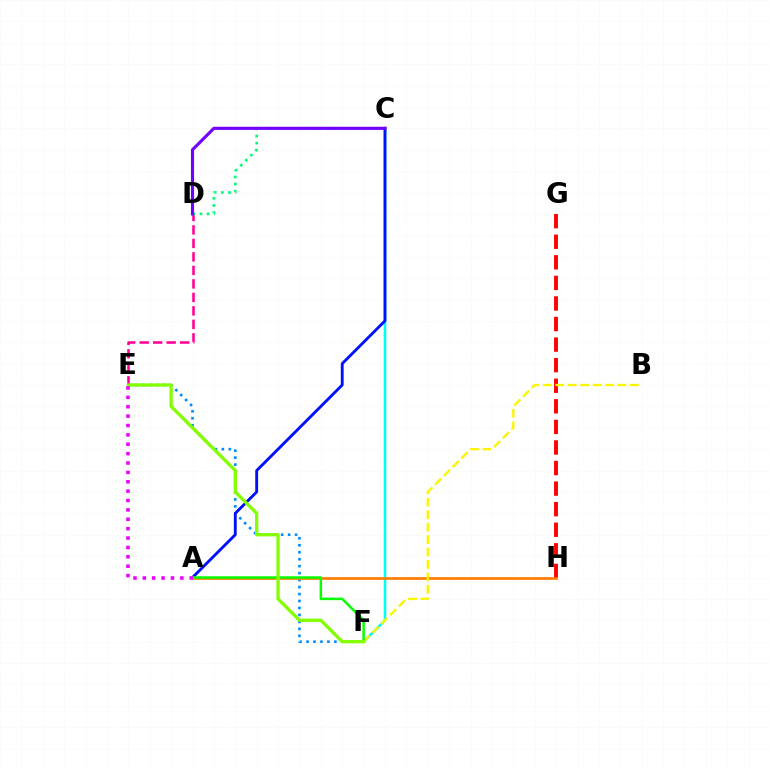{('C', 'F'): [{'color': '#00fff6', 'line_style': 'solid', 'thickness': 1.84}], ('G', 'H'): [{'color': '#ff0000', 'line_style': 'dashed', 'thickness': 2.79}], ('E', 'F'): [{'color': '#008cff', 'line_style': 'dotted', 'thickness': 1.89}, {'color': '#84ff00', 'line_style': 'solid', 'thickness': 2.38}], ('A', 'C'): [{'color': '#0010ff', 'line_style': 'solid', 'thickness': 2.06}], ('D', 'E'): [{'color': '#ff0094', 'line_style': 'dashed', 'thickness': 1.83}], ('C', 'D'): [{'color': '#00ff74', 'line_style': 'dotted', 'thickness': 1.93}, {'color': '#7200ff', 'line_style': 'solid', 'thickness': 2.25}], ('A', 'H'): [{'color': '#ff7c00', 'line_style': 'solid', 'thickness': 1.94}], ('B', 'F'): [{'color': '#fcf500', 'line_style': 'dashed', 'thickness': 1.69}], ('A', 'F'): [{'color': '#08ff00', 'line_style': 'solid', 'thickness': 1.79}], ('A', 'E'): [{'color': '#ee00ff', 'line_style': 'dotted', 'thickness': 2.55}]}